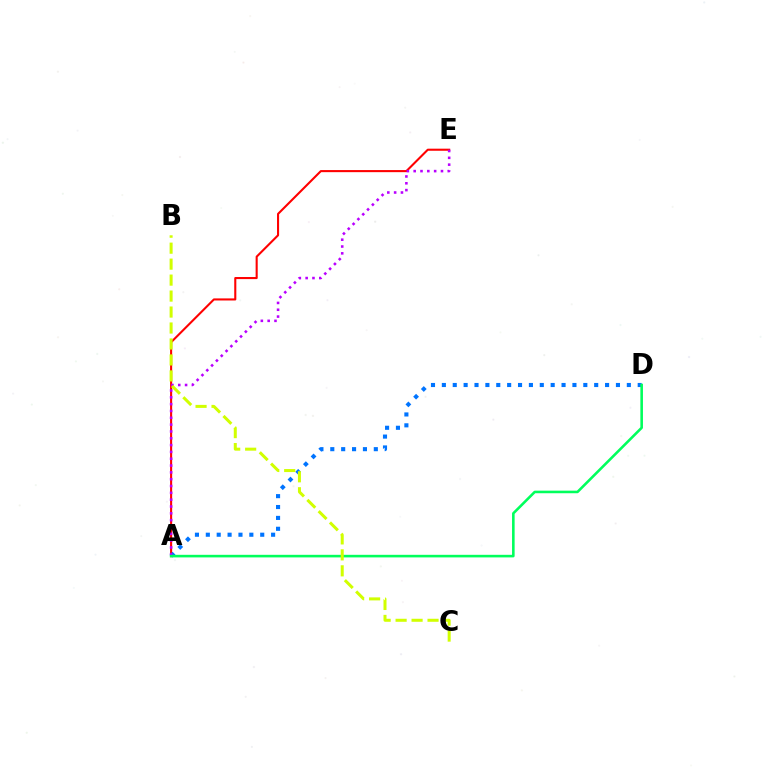{('A', 'E'): [{'color': '#ff0000', 'line_style': 'solid', 'thickness': 1.5}, {'color': '#b900ff', 'line_style': 'dotted', 'thickness': 1.85}], ('A', 'D'): [{'color': '#0074ff', 'line_style': 'dotted', 'thickness': 2.96}, {'color': '#00ff5c', 'line_style': 'solid', 'thickness': 1.86}], ('B', 'C'): [{'color': '#d1ff00', 'line_style': 'dashed', 'thickness': 2.17}]}